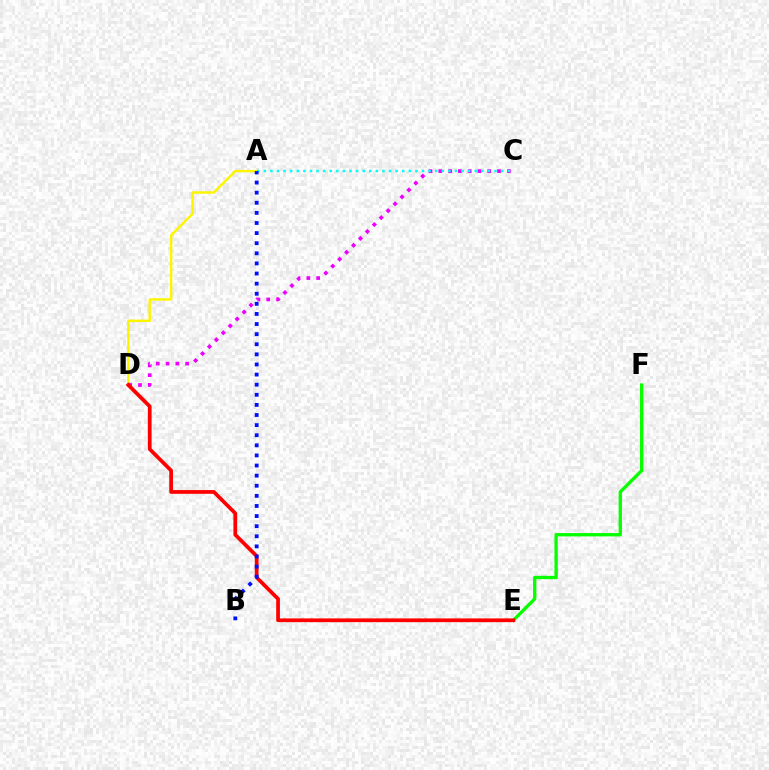{('A', 'D'): [{'color': '#fcf500', 'line_style': 'solid', 'thickness': 1.76}], ('C', 'D'): [{'color': '#ee00ff', 'line_style': 'dotted', 'thickness': 2.66}], ('A', 'C'): [{'color': '#00fff6', 'line_style': 'dotted', 'thickness': 1.79}], ('E', 'F'): [{'color': '#08ff00', 'line_style': 'solid', 'thickness': 2.4}], ('D', 'E'): [{'color': '#ff0000', 'line_style': 'solid', 'thickness': 2.69}], ('A', 'B'): [{'color': '#0010ff', 'line_style': 'dotted', 'thickness': 2.75}]}